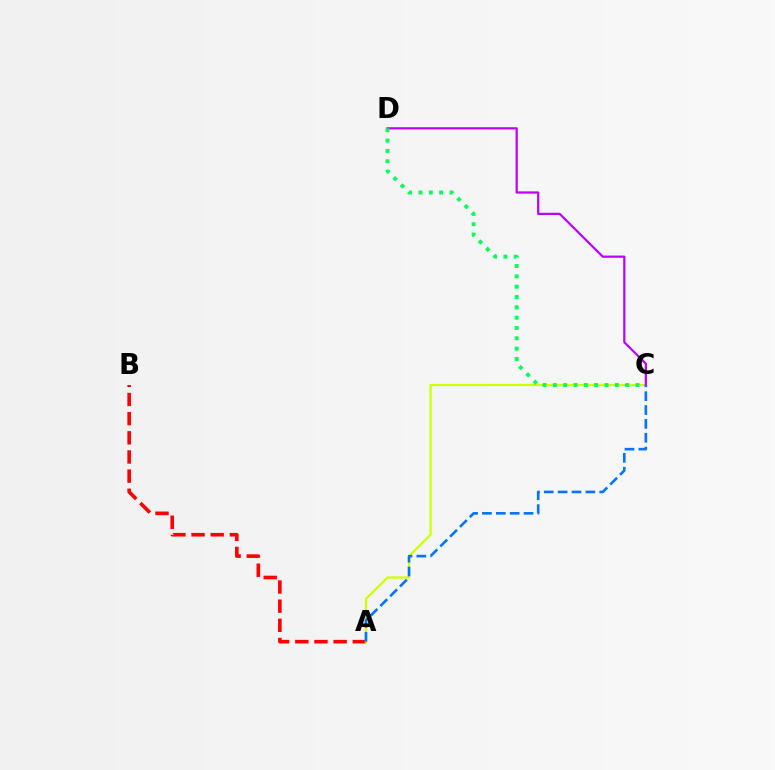{('A', 'B'): [{'color': '#ff0000', 'line_style': 'dashed', 'thickness': 2.6}], ('A', 'C'): [{'color': '#d1ff00', 'line_style': 'solid', 'thickness': 1.62}, {'color': '#0074ff', 'line_style': 'dashed', 'thickness': 1.88}], ('C', 'D'): [{'color': '#b900ff', 'line_style': 'solid', 'thickness': 1.59}, {'color': '#00ff5c', 'line_style': 'dotted', 'thickness': 2.81}]}